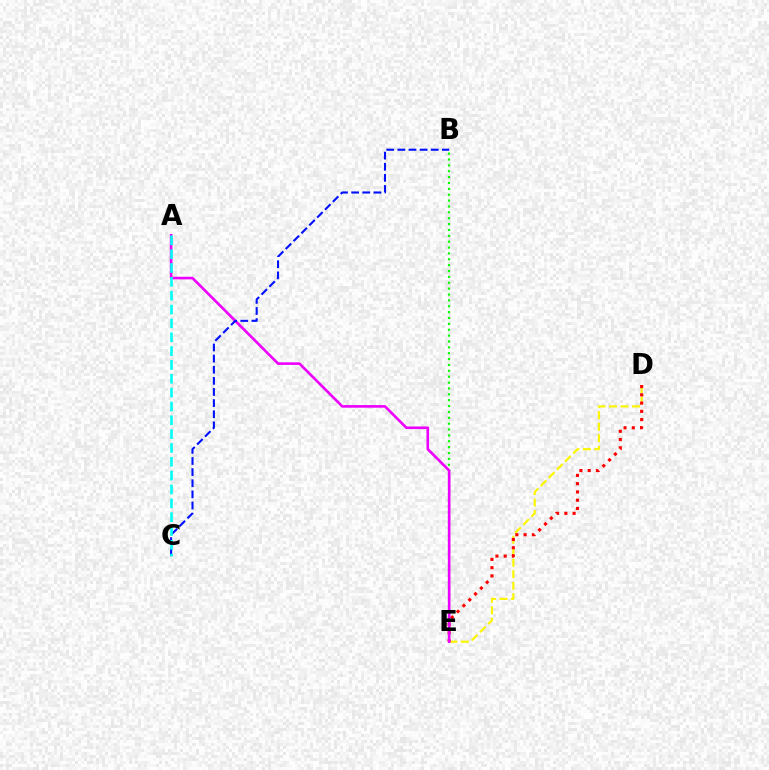{('D', 'E'): [{'color': '#fcf500', 'line_style': 'dashed', 'thickness': 1.56}, {'color': '#ff0000', 'line_style': 'dotted', 'thickness': 2.25}], ('B', 'E'): [{'color': '#08ff00', 'line_style': 'dotted', 'thickness': 1.6}], ('A', 'E'): [{'color': '#ee00ff', 'line_style': 'solid', 'thickness': 1.89}], ('B', 'C'): [{'color': '#0010ff', 'line_style': 'dashed', 'thickness': 1.51}], ('A', 'C'): [{'color': '#00fff6', 'line_style': 'dashed', 'thickness': 1.88}]}